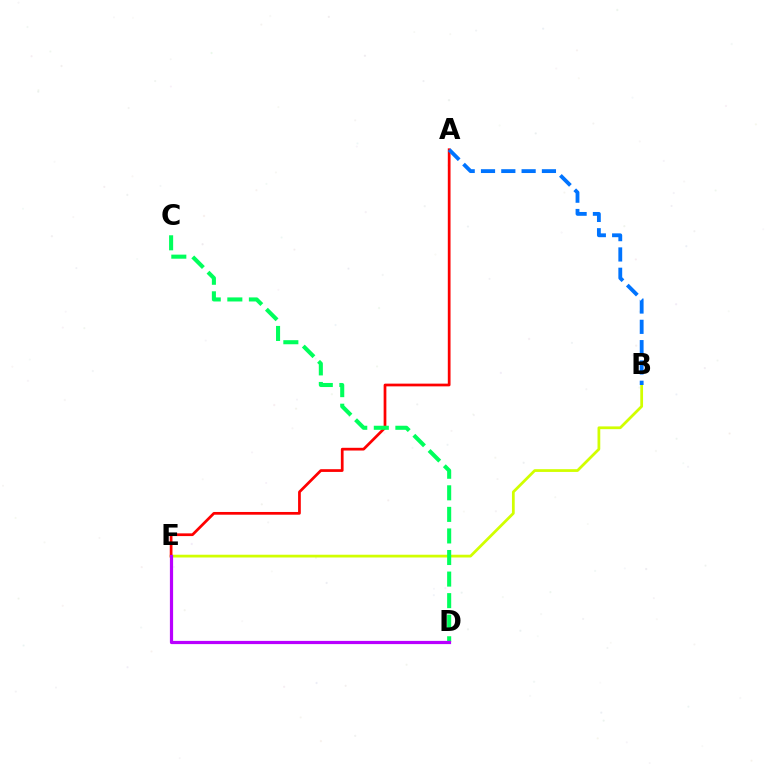{('B', 'E'): [{'color': '#d1ff00', 'line_style': 'solid', 'thickness': 1.99}], ('A', 'E'): [{'color': '#ff0000', 'line_style': 'solid', 'thickness': 1.96}], ('C', 'D'): [{'color': '#00ff5c', 'line_style': 'dashed', 'thickness': 2.93}], ('A', 'B'): [{'color': '#0074ff', 'line_style': 'dashed', 'thickness': 2.76}], ('D', 'E'): [{'color': '#b900ff', 'line_style': 'solid', 'thickness': 2.3}]}